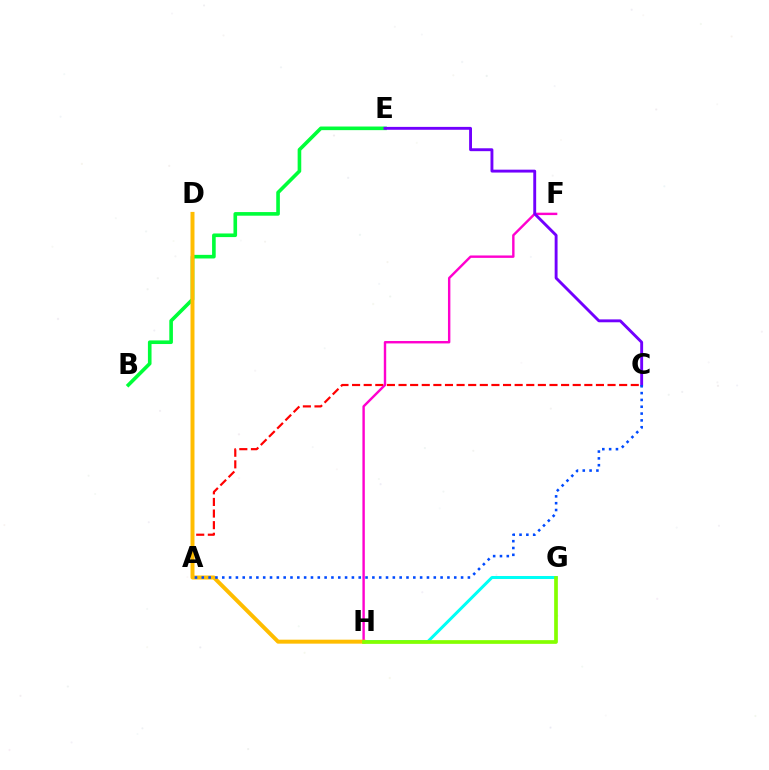{('B', 'E'): [{'color': '#00ff39', 'line_style': 'solid', 'thickness': 2.6}], ('A', 'C'): [{'color': '#ff0000', 'line_style': 'dashed', 'thickness': 1.58}, {'color': '#004bff', 'line_style': 'dotted', 'thickness': 1.85}], ('F', 'H'): [{'color': '#ff00cf', 'line_style': 'solid', 'thickness': 1.74}], ('G', 'H'): [{'color': '#00fff6', 'line_style': 'solid', 'thickness': 2.16}, {'color': '#84ff00', 'line_style': 'solid', 'thickness': 2.67}], ('D', 'H'): [{'color': '#ffbd00', 'line_style': 'solid', 'thickness': 2.86}], ('C', 'E'): [{'color': '#7200ff', 'line_style': 'solid', 'thickness': 2.08}]}